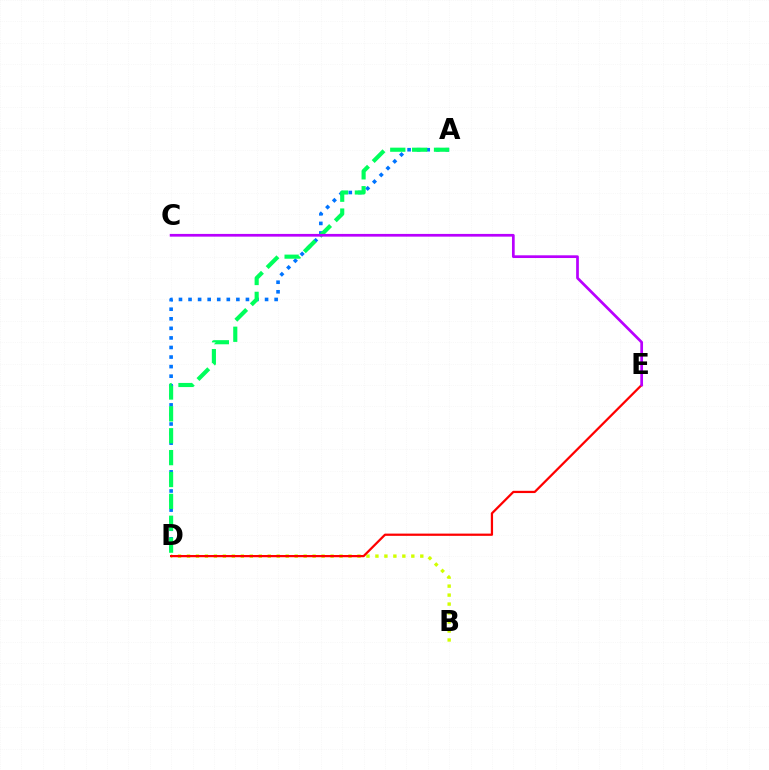{('B', 'D'): [{'color': '#d1ff00', 'line_style': 'dotted', 'thickness': 2.44}], ('A', 'D'): [{'color': '#0074ff', 'line_style': 'dotted', 'thickness': 2.6}, {'color': '#00ff5c', 'line_style': 'dashed', 'thickness': 2.97}], ('D', 'E'): [{'color': '#ff0000', 'line_style': 'solid', 'thickness': 1.61}], ('C', 'E'): [{'color': '#b900ff', 'line_style': 'solid', 'thickness': 1.96}]}